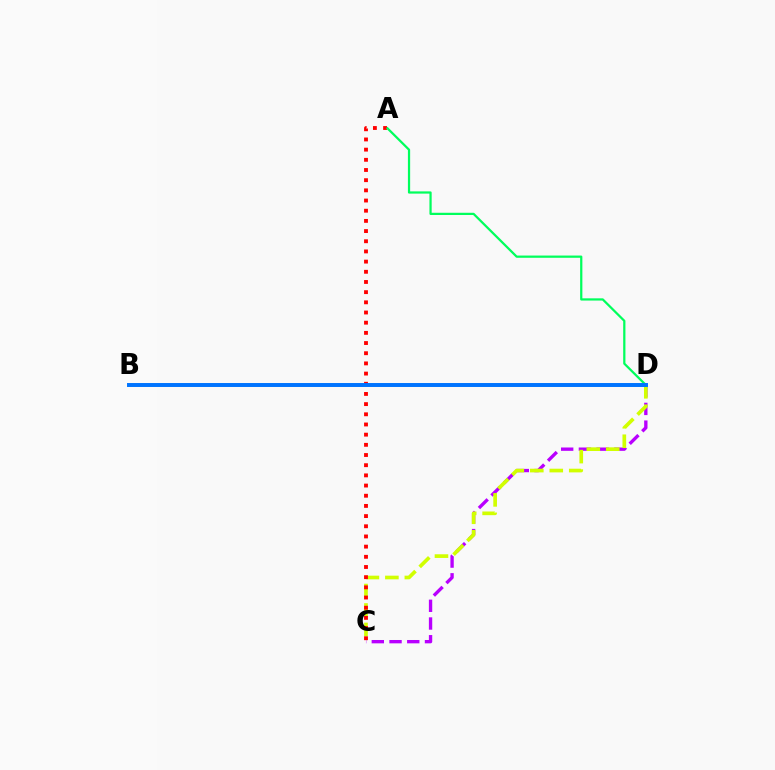{('C', 'D'): [{'color': '#b900ff', 'line_style': 'dashed', 'thickness': 2.41}, {'color': '#d1ff00', 'line_style': 'dashed', 'thickness': 2.64}], ('A', 'C'): [{'color': '#ff0000', 'line_style': 'dotted', 'thickness': 2.77}], ('A', 'D'): [{'color': '#00ff5c', 'line_style': 'solid', 'thickness': 1.61}], ('B', 'D'): [{'color': '#0074ff', 'line_style': 'solid', 'thickness': 2.85}]}